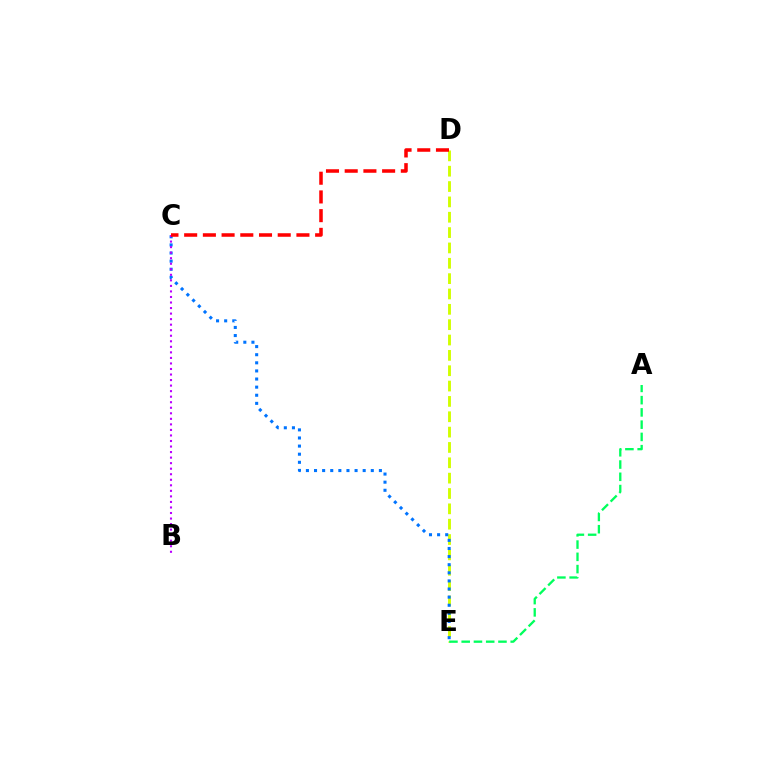{('D', 'E'): [{'color': '#d1ff00', 'line_style': 'dashed', 'thickness': 2.08}], ('C', 'E'): [{'color': '#0074ff', 'line_style': 'dotted', 'thickness': 2.2}], ('B', 'C'): [{'color': '#b900ff', 'line_style': 'dotted', 'thickness': 1.51}], ('C', 'D'): [{'color': '#ff0000', 'line_style': 'dashed', 'thickness': 2.54}], ('A', 'E'): [{'color': '#00ff5c', 'line_style': 'dashed', 'thickness': 1.66}]}